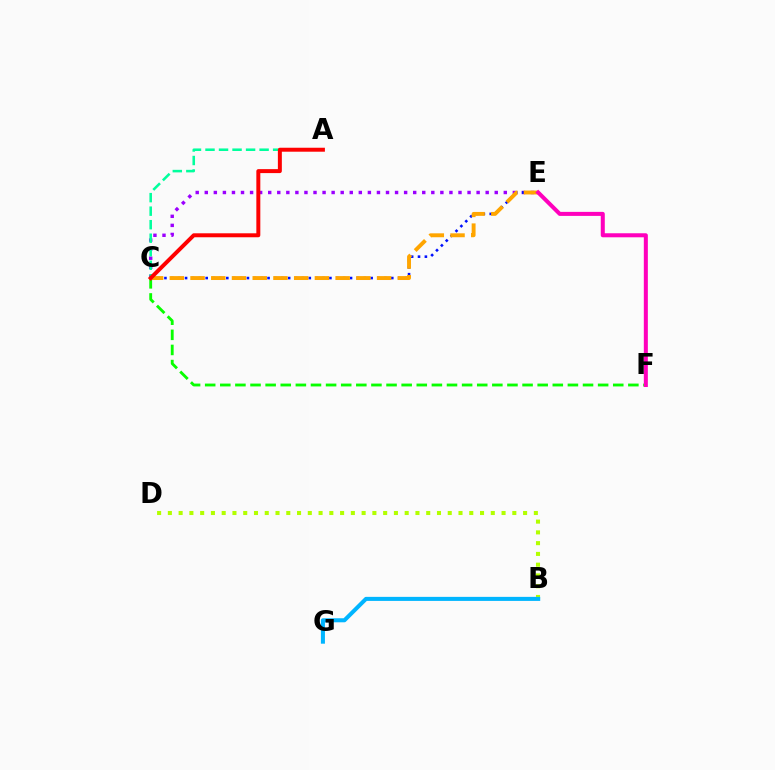{('C', 'E'): [{'color': '#9b00ff', 'line_style': 'dotted', 'thickness': 2.46}, {'color': '#0010ff', 'line_style': 'dotted', 'thickness': 1.87}, {'color': '#ffa500', 'line_style': 'dashed', 'thickness': 2.82}], ('B', 'D'): [{'color': '#b3ff00', 'line_style': 'dotted', 'thickness': 2.92}], ('B', 'G'): [{'color': '#00b5ff', 'line_style': 'solid', 'thickness': 2.91}], ('C', 'F'): [{'color': '#08ff00', 'line_style': 'dashed', 'thickness': 2.05}], ('A', 'C'): [{'color': '#00ff9d', 'line_style': 'dashed', 'thickness': 1.84}, {'color': '#ff0000', 'line_style': 'solid', 'thickness': 2.86}], ('E', 'F'): [{'color': '#ff00bd', 'line_style': 'solid', 'thickness': 2.9}]}